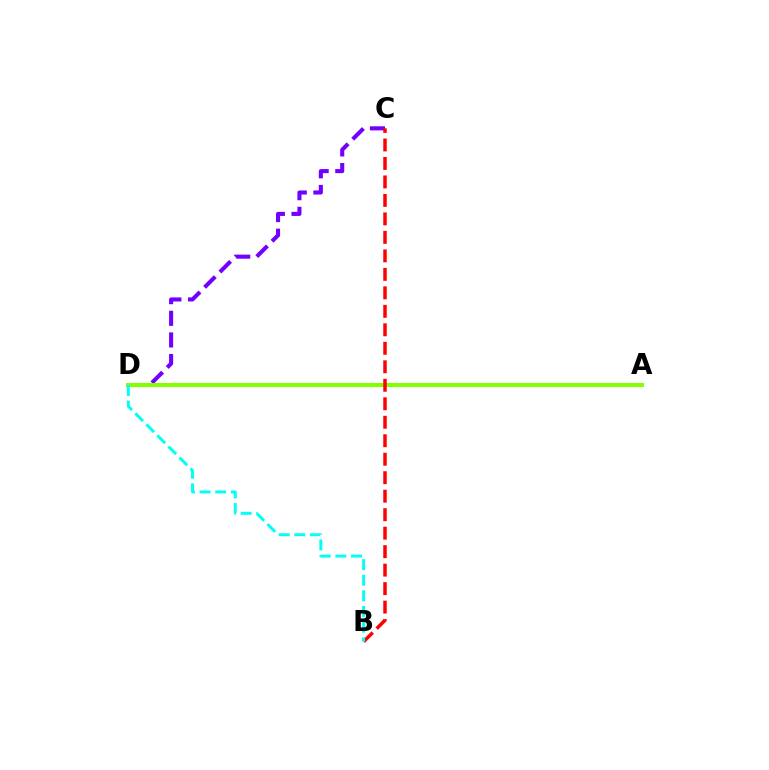{('C', 'D'): [{'color': '#7200ff', 'line_style': 'dashed', 'thickness': 2.94}], ('A', 'D'): [{'color': '#84ff00', 'line_style': 'solid', 'thickness': 2.91}], ('B', 'C'): [{'color': '#ff0000', 'line_style': 'dashed', 'thickness': 2.51}], ('B', 'D'): [{'color': '#00fff6', 'line_style': 'dashed', 'thickness': 2.12}]}